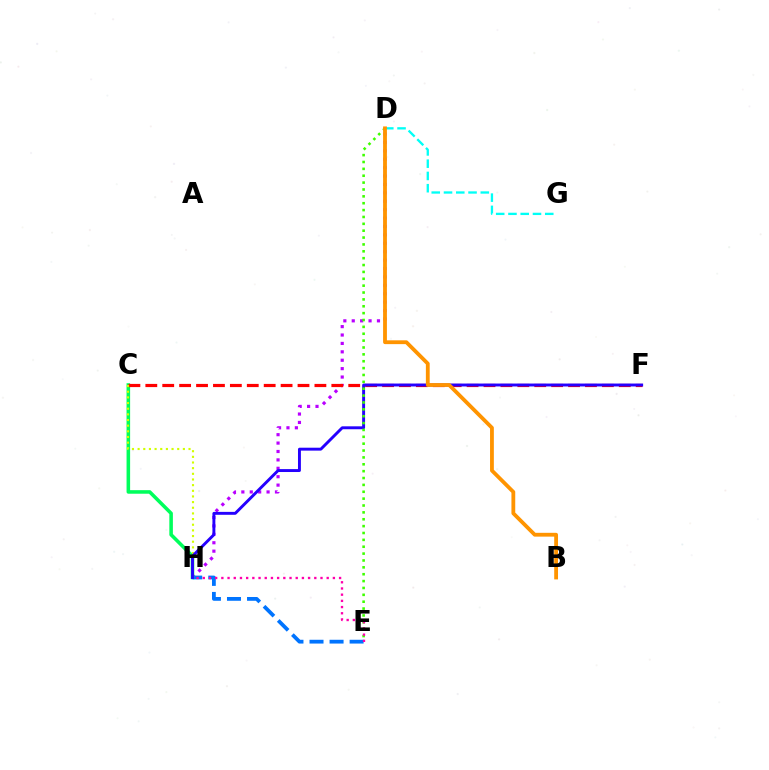{('D', 'H'): [{'color': '#b900ff', 'line_style': 'dotted', 'thickness': 2.28}], ('D', 'G'): [{'color': '#00fff6', 'line_style': 'dashed', 'thickness': 1.67}], ('C', 'H'): [{'color': '#00ff5c', 'line_style': 'solid', 'thickness': 2.56}, {'color': '#d1ff00', 'line_style': 'dotted', 'thickness': 1.54}], ('C', 'F'): [{'color': '#ff0000', 'line_style': 'dashed', 'thickness': 2.3}], ('E', 'H'): [{'color': '#0074ff', 'line_style': 'dashed', 'thickness': 2.72}, {'color': '#ff00ac', 'line_style': 'dotted', 'thickness': 1.68}], ('F', 'H'): [{'color': '#2500ff', 'line_style': 'solid', 'thickness': 2.1}], ('D', 'E'): [{'color': '#3dff00', 'line_style': 'dotted', 'thickness': 1.87}], ('B', 'D'): [{'color': '#ff9400', 'line_style': 'solid', 'thickness': 2.74}]}